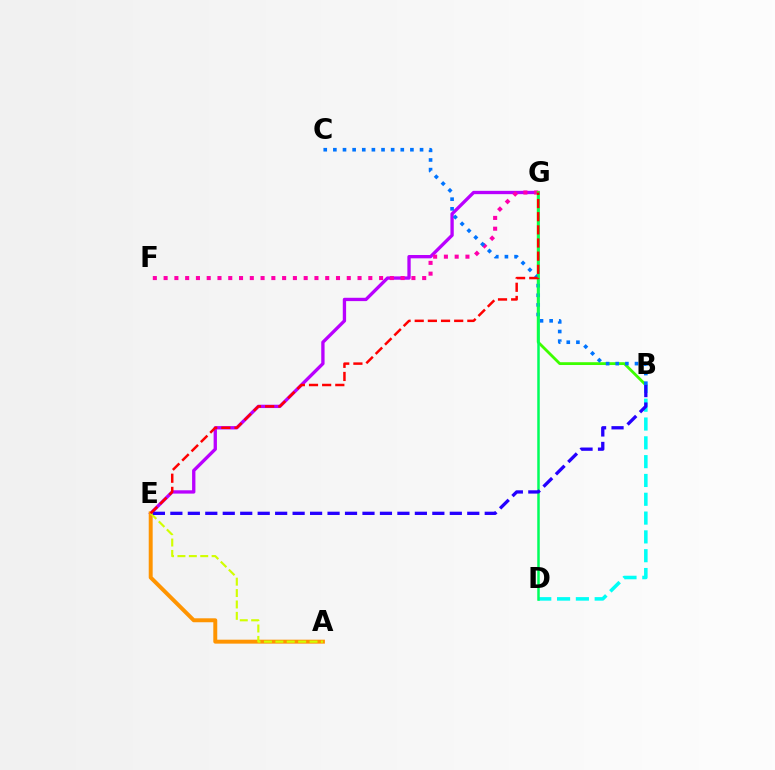{('E', 'G'): [{'color': '#b900ff', 'line_style': 'solid', 'thickness': 2.39}, {'color': '#ff0000', 'line_style': 'dashed', 'thickness': 1.79}], ('A', 'E'): [{'color': '#ff9400', 'line_style': 'solid', 'thickness': 2.84}, {'color': '#d1ff00', 'line_style': 'dashed', 'thickness': 1.55}], ('F', 'G'): [{'color': '#ff00ac', 'line_style': 'dotted', 'thickness': 2.93}], ('B', 'G'): [{'color': '#3dff00', 'line_style': 'solid', 'thickness': 2.02}], ('B', 'C'): [{'color': '#0074ff', 'line_style': 'dotted', 'thickness': 2.62}], ('B', 'D'): [{'color': '#00fff6', 'line_style': 'dashed', 'thickness': 2.56}], ('D', 'G'): [{'color': '#00ff5c', 'line_style': 'solid', 'thickness': 1.8}], ('B', 'E'): [{'color': '#2500ff', 'line_style': 'dashed', 'thickness': 2.37}]}